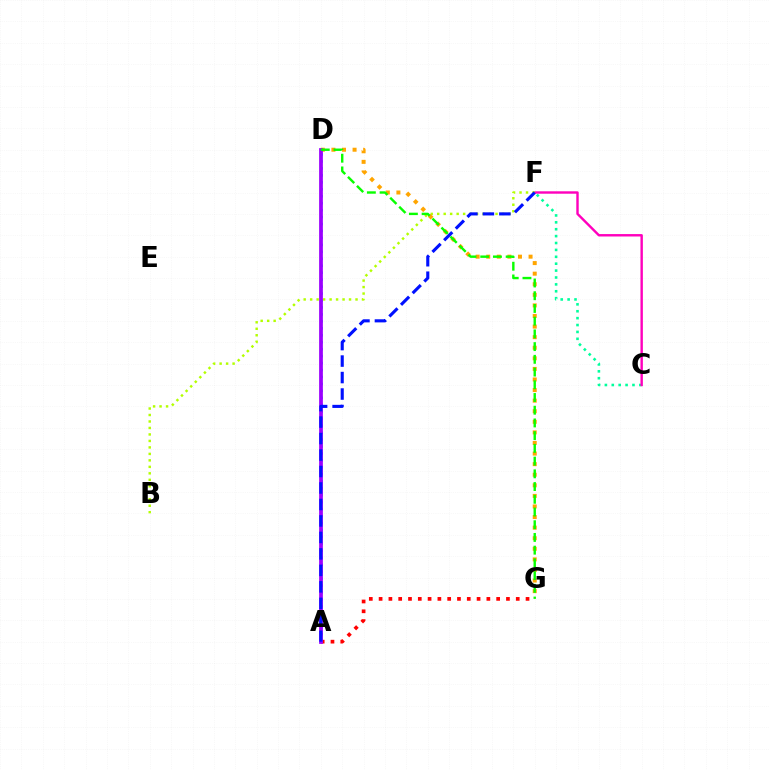{('C', 'F'): [{'color': '#00ff9d', 'line_style': 'dotted', 'thickness': 1.87}, {'color': '#ff00bd', 'line_style': 'solid', 'thickness': 1.74}], ('A', 'G'): [{'color': '#ff0000', 'line_style': 'dotted', 'thickness': 2.66}], ('B', 'F'): [{'color': '#b3ff00', 'line_style': 'dotted', 'thickness': 1.76}], ('A', 'D'): [{'color': '#00b5ff', 'line_style': 'dotted', 'thickness': 1.89}, {'color': '#9b00ff', 'line_style': 'solid', 'thickness': 2.69}], ('D', 'G'): [{'color': '#ffa500', 'line_style': 'dotted', 'thickness': 2.88}, {'color': '#08ff00', 'line_style': 'dashed', 'thickness': 1.73}], ('A', 'F'): [{'color': '#0010ff', 'line_style': 'dashed', 'thickness': 2.24}]}